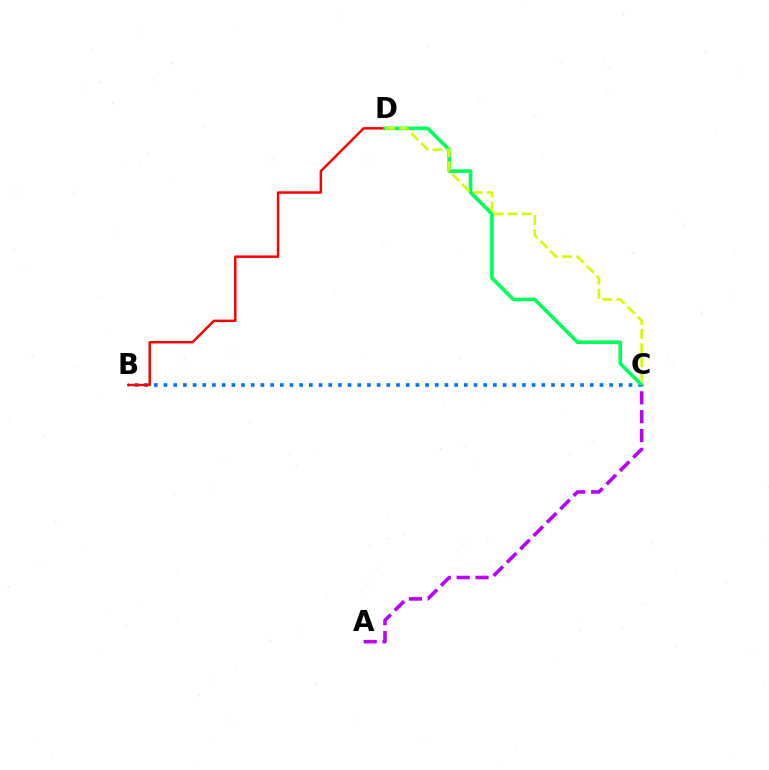{('B', 'C'): [{'color': '#0074ff', 'line_style': 'dotted', 'thickness': 2.63}], ('B', 'D'): [{'color': '#ff0000', 'line_style': 'solid', 'thickness': 1.78}], ('C', 'D'): [{'color': '#00ff5c', 'line_style': 'solid', 'thickness': 2.62}, {'color': '#d1ff00', 'line_style': 'dashed', 'thickness': 1.92}], ('A', 'C'): [{'color': '#b900ff', 'line_style': 'dashed', 'thickness': 2.56}]}